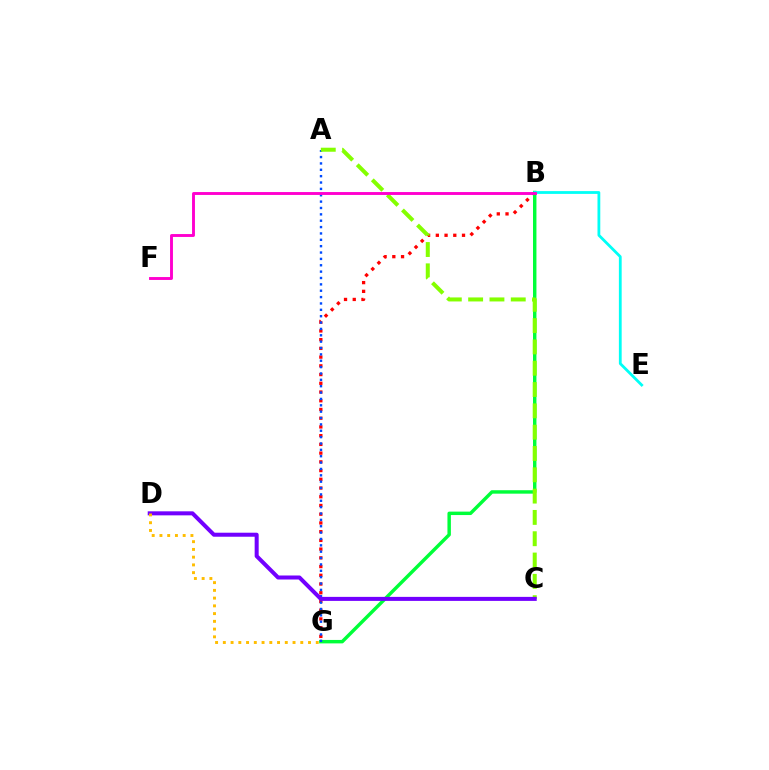{('B', 'G'): [{'color': '#ff0000', 'line_style': 'dotted', 'thickness': 2.37}, {'color': '#00ff39', 'line_style': 'solid', 'thickness': 2.48}], ('A', 'G'): [{'color': '#004bff', 'line_style': 'dotted', 'thickness': 1.73}], ('A', 'C'): [{'color': '#84ff00', 'line_style': 'dashed', 'thickness': 2.9}], ('C', 'D'): [{'color': '#7200ff', 'line_style': 'solid', 'thickness': 2.89}], ('B', 'E'): [{'color': '#00fff6', 'line_style': 'solid', 'thickness': 2.01}], ('D', 'G'): [{'color': '#ffbd00', 'line_style': 'dotted', 'thickness': 2.1}], ('B', 'F'): [{'color': '#ff00cf', 'line_style': 'solid', 'thickness': 2.09}]}